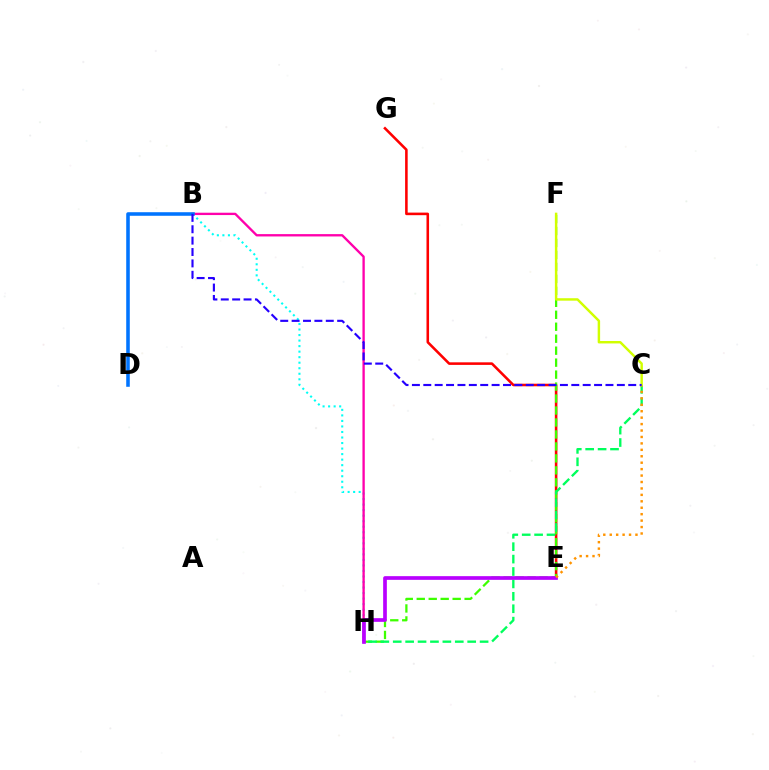{('E', 'G'): [{'color': '#ff0000', 'line_style': 'solid', 'thickness': 1.85}], ('F', 'H'): [{'color': '#3dff00', 'line_style': 'dashed', 'thickness': 1.63}], ('B', 'H'): [{'color': '#00fff6', 'line_style': 'dotted', 'thickness': 1.5}, {'color': '#ff00ac', 'line_style': 'solid', 'thickness': 1.68}], ('C', 'H'): [{'color': '#00ff5c', 'line_style': 'dashed', 'thickness': 1.69}], ('E', 'H'): [{'color': '#b900ff', 'line_style': 'solid', 'thickness': 2.65}], ('C', 'E'): [{'color': '#ff9400', 'line_style': 'dotted', 'thickness': 1.75}], ('B', 'D'): [{'color': '#0074ff', 'line_style': 'solid', 'thickness': 2.57}], ('C', 'F'): [{'color': '#d1ff00', 'line_style': 'solid', 'thickness': 1.76}], ('B', 'C'): [{'color': '#2500ff', 'line_style': 'dashed', 'thickness': 1.55}]}